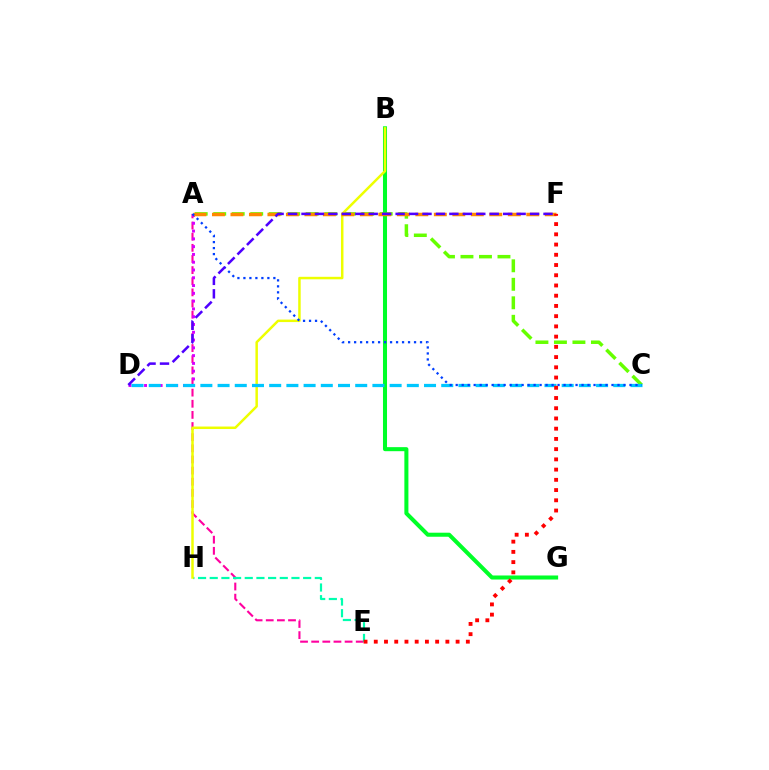{('A', 'E'): [{'color': '#ff00a0', 'line_style': 'dashed', 'thickness': 1.51}], ('A', 'C'): [{'color': '#66ff00', 'line_style': 'dashed', 'thickness': 2.51}, {'color': '#003fff', 'line_style': 'dotted', 'thickness': 1.63}], ('B', 'G'): [{'color': '#00ff27', 'line_style': 'solid', 'thickness': 2.91}], ('A', 'D'): [{'color': '#d600ff', 'line_style': 'dotted', 'thickness': 2.11}], ('E', 'H'): [{'color': '#00ffaf', 'line_style': 'dashed', 'thickness': 1.59}], ('B', 'H'): [{'color': '#eeff00', 'line_style': 'solid', 'thickness': 1.79}], ('C', 'D'): [{'color': '#00c7ff', 'line_style': 'dashed', 'thickness': 2.34}], ('A', 'F'): [{'color': '#ff8800', 'line_style': 'dashed', 'thickness': 2.51}], ('E', 'F'): [{'color': '#ff0000', 'line_style': 'dotted', 'thickness': 2.78}], ('D', 'F'): [{'color': '#4f00ff', 'line_style': 'dashed', 'thickness': 1.83}]}